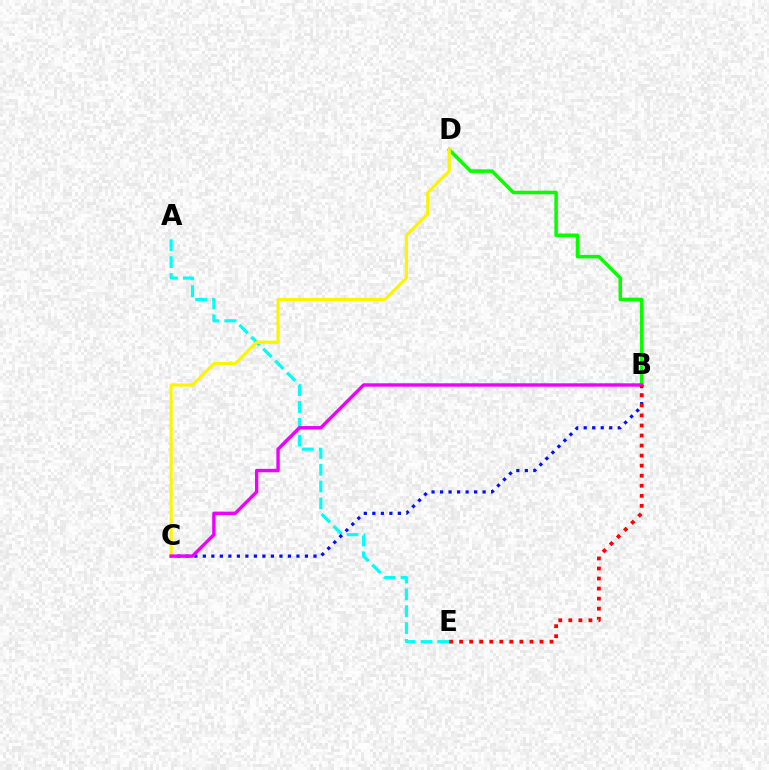{('A', 'E'): [{'color': '#00fff6', 'line_style': 'dashed', 'thickness': 2.29}], ('B', 'C'): [{'color': '#0010ff', 'line_style': 'dotted', 'thickness': 2.31}, {'color': '#ee00ff', 'line_style': 'solid', 'thickness': 2.46}], ('B', 'D'): [{'color': '#08ff00', 'line_style': 'solid', 'thickness': 2.54}], ('C', 'D'): [{'color': '#fcf500', 'line_style': 'solid', 'thickness': 2.28}], ('B', 'E'): [{'color': '#ff0000', 'line_style': 'dotted', 'thickness': 2.73}]}